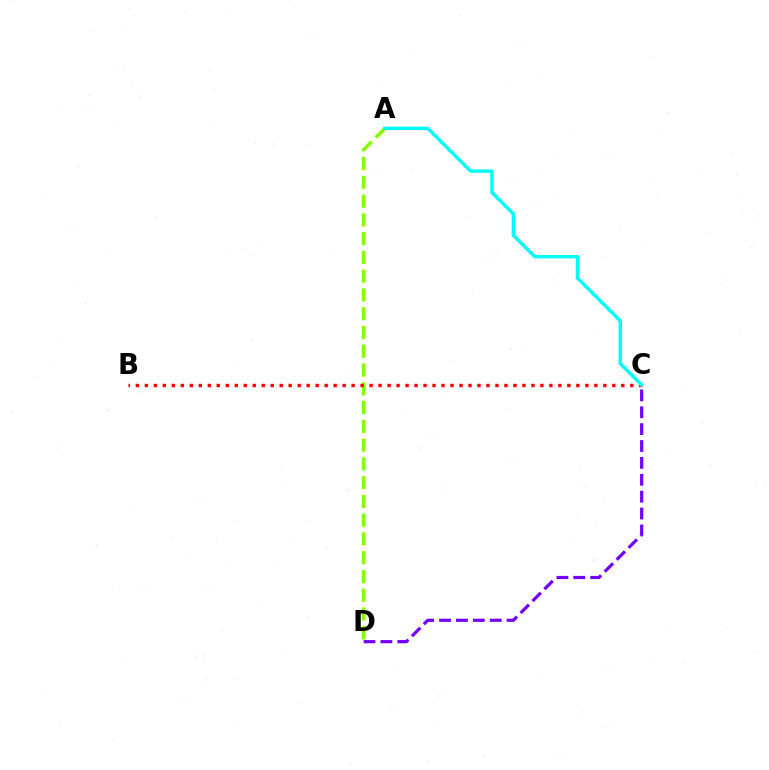{('A', 'D'): [{'color': '#84ff00', 'line_style': 'dashed', 'thickness': 2.55}], ('B', 'C'): [{'color': '#ff0000', 'line_style': 'dotted', 'thickness': 2.44}], ('A', 'C'): [{'color': '#00fff6', 'line_style': 'solid', 'thickness': 2.48}], ('C', 'D'): [{'color': '#7200ff', 'line_style': 'dashed', 'thickness': 2.29}]}